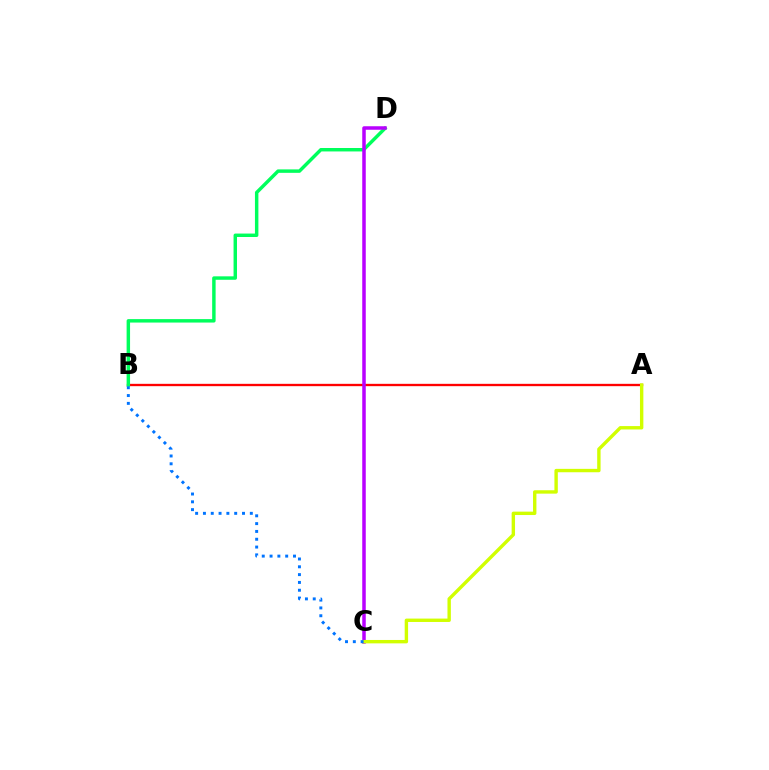{('A', 'B'): [{'color': '#ff0000', 'line_style': 'solid', 'thickness': 1.68}], ('B', 'D'): [{'color': '#00ff5c', 'line_style': 'solid', 'thickness': 2.48}], ('C', 'D'): [{'color': '#b900ff', 'line_style': 'solid', 'thickness': 2.52}], ('A', 'C'): [{'color': '#d1ff00', 'line_style': 'solid', 'thickness': 2.44}], ('B', 'C'): [{'color': '#0074ff', 'line_style': 'dotted', 'thickness': 2.12}]}